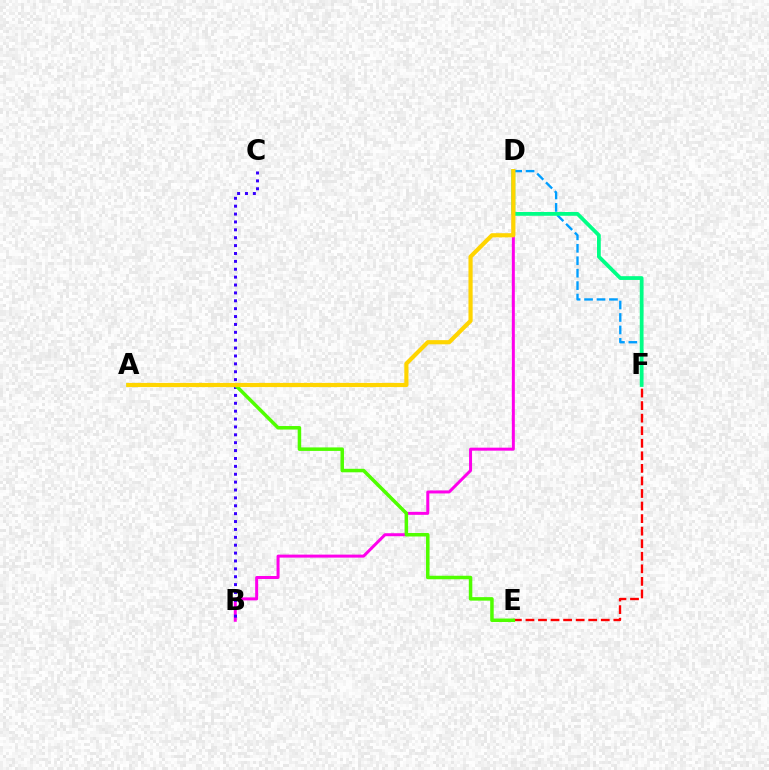{('B', 'D'): [{'color': '#ff00ed', 'line_style': 'solid', 'thickness': 2.16}], ('E', 'F'): [{'color': '#ff0000', 'line_style': 'dashed', 'thickness': 1.71}], ('D', 'F'): [{'color': '#009eff', 'line_style': 'dashed', 'thickness': 1.69}, {'color': '#00ff86', 'line_style': 'solid', 'thickness': 2.72}], ('B', 'C'): [{'color': '#3700ff', 'line_style': 'dotted', 'thickness': 2.14}], ('A', 'E'): [{'color': '#4fff00', 'line_style': 'solid', 'thickness': 2.53}], ('A', 'D'): [{'color': '#ffd500', 'line_style': 'solid', 'thickness': 3.0}]}